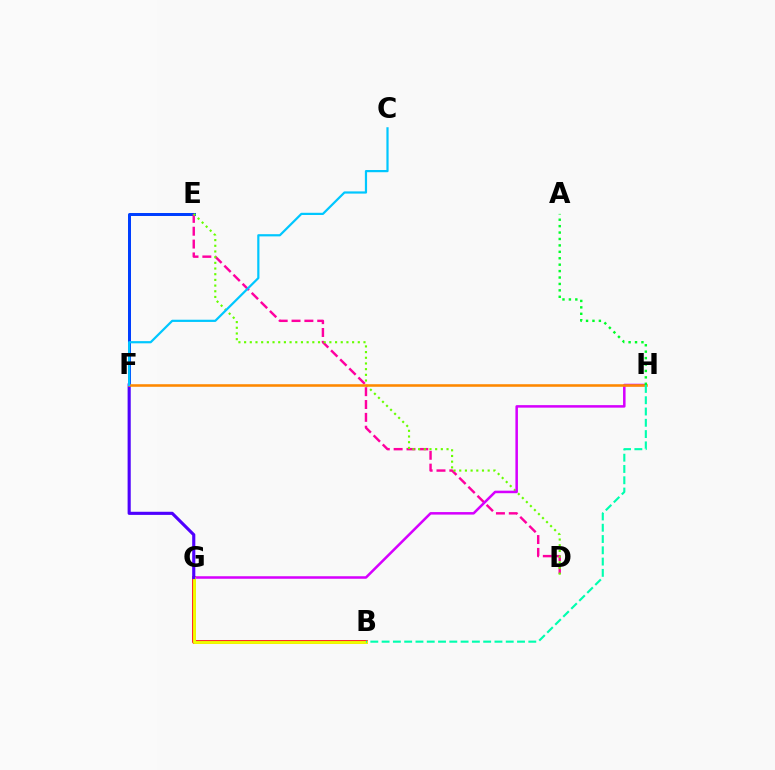{('B', 'G'): [{'color': '#ff0000', 'line_style': 'solid', 'thickness': 2.61}, {'color': '#eeff00', 'line_style': 'solid', 'thickness': 2.09}], ('E', 'F'): [{'color': '#003fff', 'line_style': 'solid', 'thickness': 2.16}], ('D', 'E'): [{'color': '#ff00a0', 'line_style': 'dashed', 'thickness': 1.75}, {'color': '#66ff00', 'line_style': 'dotted', 'thickness': 1.54}], ('G', 'H'): [{'color': '#d600ff', 'line_style': 'solid', 'thickness': 1.82}], ('F', 'G'): [{'color': '#4f00ff', 'line_style': 'solid', 'thickness': 2.25}], ('F', 'H'): [{'color': '#ff8800', 'line_style': 'solid', 'thickness': 1.85}], ('B', 'H'): [{'color': '#00ffaf', 'line_style': 'dashed', 'thickness': 1.53}], ('A', 'H'): [{'color': '#00ff27', 'line_style': 'dotted', 'thickness': 1.74}], ('C', 'F'): [{'color': '#00c7ff', 'line_style': 'solid', 'thickness': 1.59}]}